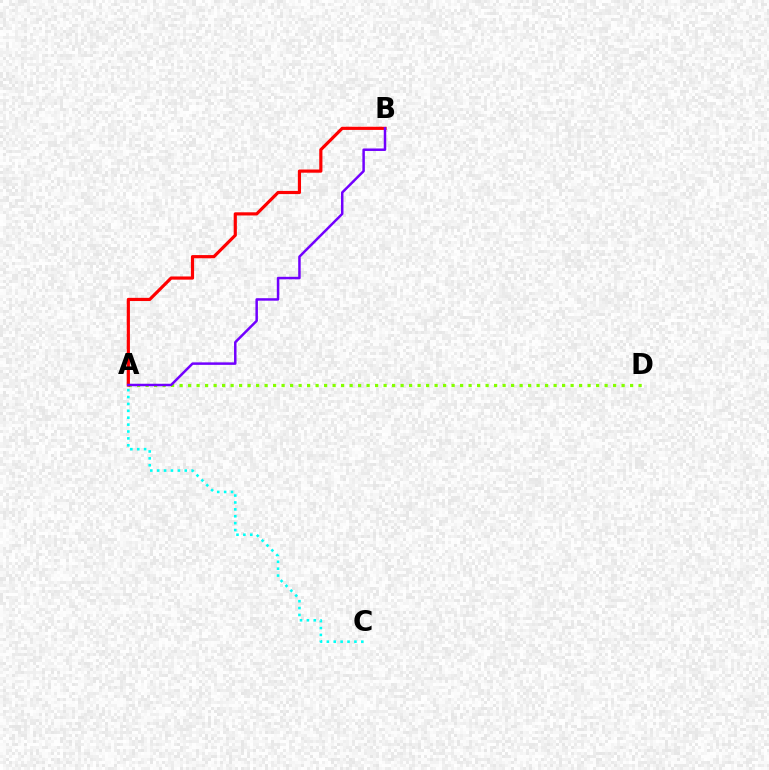{('A', 'D'): [{'color': '#84ff00', 'line_style': 'dotted', 'thickness': 2.31}], ('A', 'B'): [{'color': '#ff0000', 'line_style': 'solid', 'thickness': 2.29}, {'color': '#7200ff', 'line_style': 'solid', 'thickness': 1.79}], ('A', 'C'): [{'color': '#00fff6', 'line_style': 'dotted', 'thickness': 1.87}]}